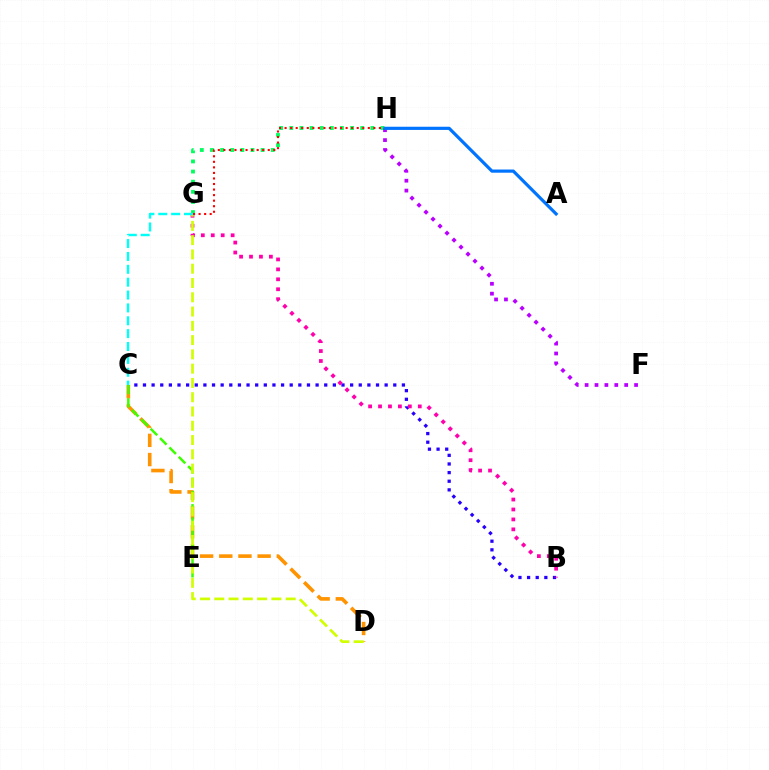{('B', 'C'): [{'color': '#2500ff', 'line_style': 'dotted', 'thickness': 2.35}], ('C', 'D'): [{'color': '#ff9400', 'line_style': 'dashed', 'thickness': 2.61}], ('G', 'H'): [{'color': '#00ff5c', 'line_style': 'dotted', 'thickness': 2.75}, {'color': '#ff0000', 'line_style': 'dotted', 'thickness': 1.51}], ('B', 'G'): [{'color': '#ff00ac', 'line_style': 'dotted', 'thickness': 2.7}], ('C', 'E'): [{'color': '#3dff00', 'line_style': 'dashed', 'thickness': 1.8}], ('D', 'G'): [{'color': '#d1ff00', 'line_style': 'dashed', 'thickness': 1.94}], ('C', 'G'): [{'color': '#00fff6', 'line_style': 'dashed', 'thickness': 1.75}], ('F', 'H'): [{'color': '#b900ff', 'line_style': 'dotted', 'thickness': 2.69}], ('A', 'H'): [{'color': '#0074ff', 'line_style': 'solid', 'thickness': 2.29}]}